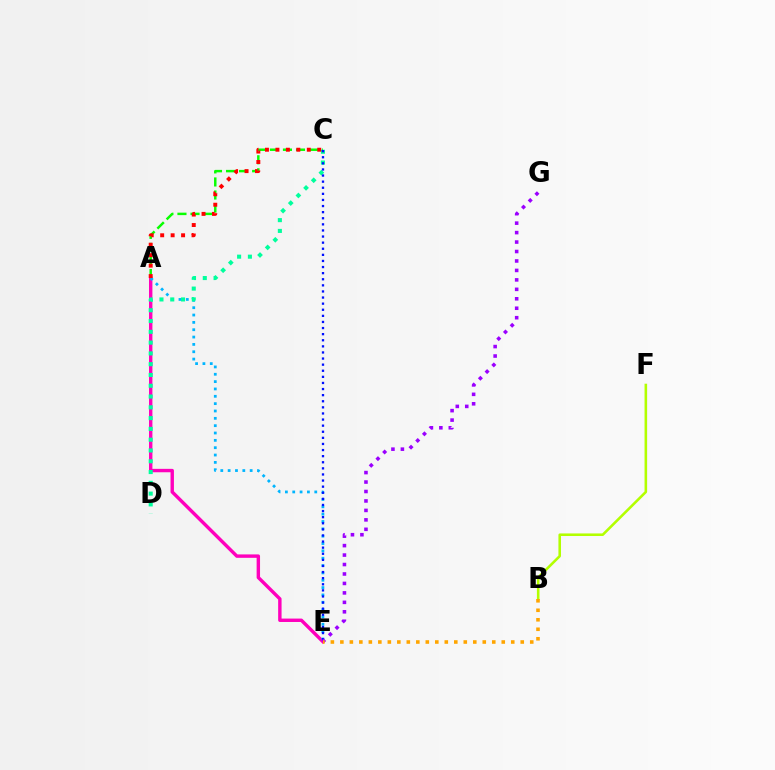{('A', 'C'): [{'color': '#08ff00', 'line_style': 'dashed', 'thickness': 1.77}, {'color': '#ff0000', 'line_style': 'dotted', 'thickness': 2.84}], ('A', 'E'): [{'color': '#ff00bd', 'line_style': 'solid', 'thickness': 2.45}, {'color': '#00b5ff', 'line_style': 'dotted', 'thickness': 1.99}], ('B', 'F'): [{'color': '#b3ff00', 'line_style': 'solid', 'thickness': 1.85}], ('C', 'D'): [{'color': '#00ff9d', 'line_style': 'dotted', 'thickness': 2.93}], ('C', 'E'): [{'color': '#0010ff', 'line_style': 'dotted', 'thickness': 1.66}], ('E', 'G'): [{'color': '#9b00ff', 'line_style': 'dotted', 'thickness': 2.57}], ('B', 'E'): [{'color': '#ffa500', 'line_style': 'dotted', 'thickness': 2.58}]}